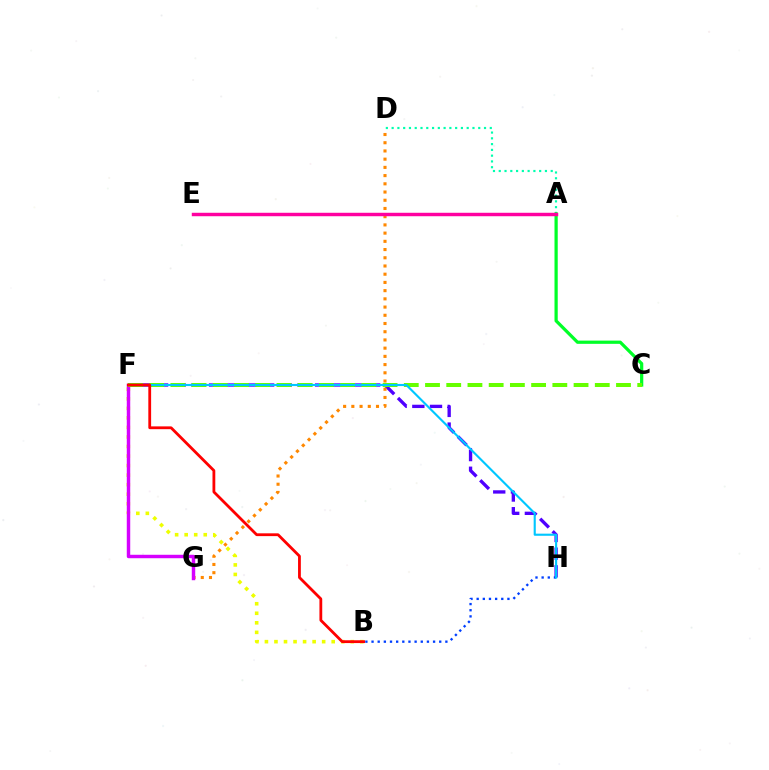{('A', 'D'): [{'color': '#00ffaf', 'line_style': 'dotted', 'thickness': 1.57}], ('A', 'C'): [{'color': '#00ff27', 'line_style': 'solid', 'thickness': 2.32}], ('F', 'H'): [{'color': '#4f00ff', 'line_style': 'dashed', 'thickness': 2.4}, {'color': '#00c7ff', 'line_style': 'solid', 'thickness': 1.53}], ('D', 'G'): [{'color': '#ff8800', 'line_style': 'dotted', 'thickness': 2.23}], ('A', 'E'): [{'color': '#ff00a0', 'line_style': 'solid', 'thickness': 2.48}], ('B', 'F'): [{'color': '#eeff00', 'line_style': 'dotted', 'thickness': 2.59}, {'color': '#ff0000', 'line_style': 'solid', 'thickness': 2.01}], ('F', 'G'): [{'color': '#d600ff', 'line_style': 'solid', 'thickness': 2.48}], ('B', 'H'): [{'color': '#003fff', 'line_style': 'dotted', 'thickness': 1.67}], ('C', 'F'): [{'color': '#66ff00', 'line_style': 'dashed', 'thickness': 2.88}]}